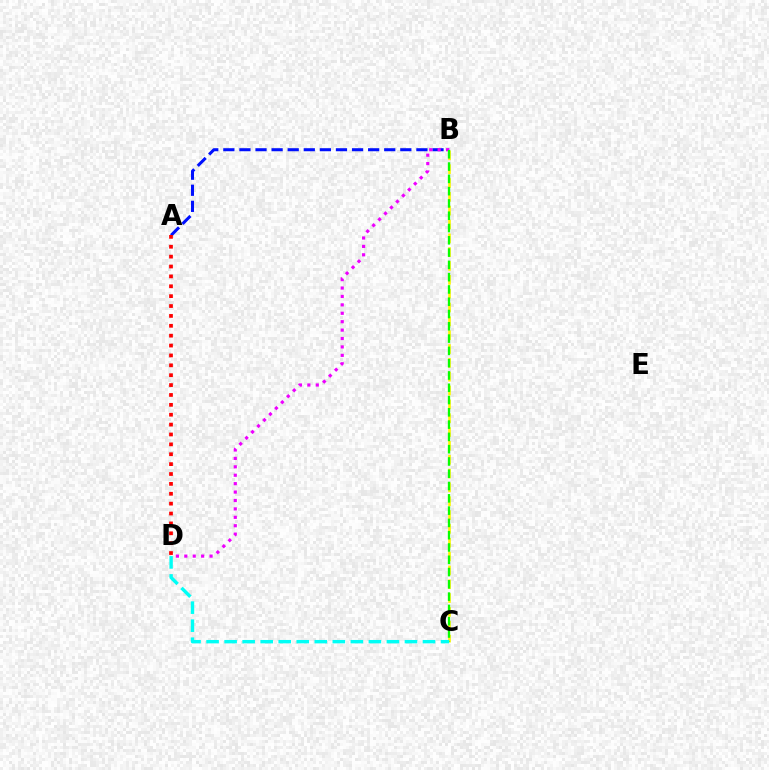{('A', 'B'): [{'color': '#0010ff', 'line_style': 'dashed', 'thickness': 2.19}], ('B', 'D'): [{'color': '#ee00ff', 'line_style': 'dotted', 'thickness': 2.29}], ('B', 'C'): [{'color': '#fcf500', 'line_style': 'dashed', 'thickness': 1.88}, {'color': '#08ff00', 'line_style': 'dashed', 'thickness': 1.67}], ('C', 'D'): [{'color': '#00fff6', 'line_style': 'dashed', 'thickness': 2.45}], ('A', 'D'): [{'color': '#ff0000', 'line_style': 'dotted', 'thickness': 2.68}]}